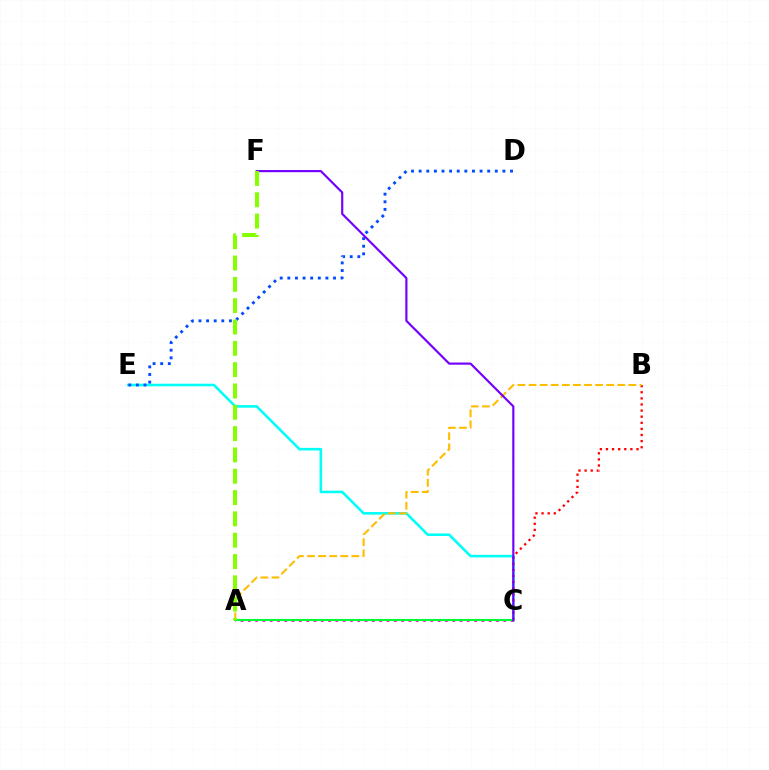{('C', 'E'): [{'color': '#00fff6', 'line_style': 'solid', 'thickness': 1.86}], ('D', 'E'): [{'color': '#004bff', 'line_style': 'dotted', 'thickness': 2.07}], ('A', 'C'): [{'color': '#ff00cf', 'line_style': 'dotted', 'thickness': 1.98}, {'color': '#00ff39', 'line_style': 'solid', 'thickness': 1.51}], ('B', 'C'): [{'color': '#ff0000', 'line_style': 'dotted', 'thickness': 1.66}], ('A', 'B'): [{'color': '#ffbd00', 'line_style': 'dashed', 'thickness': 1.51}], ('C', 'F'): [{'color': '#7200ff', 'line_style': 'solid', 'thickness': 1.55}], ('A', 'F'): [{'color': '#84ff00', 'line_style': 'dashed', 'thickness': 2.9}]}